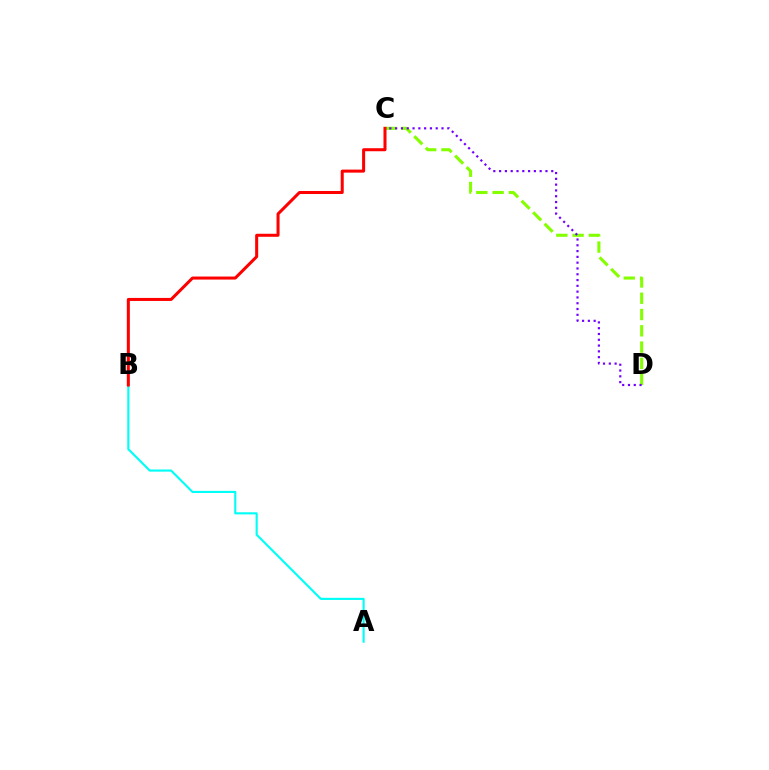{('A', 'B'): [{'color': '#00fff6', 'line_style': 'solid', 'thickness': 1.54}], ('C', 'D'): [{'color': '#84ff00', 'line_style': 'dashed', 'thickness': 2.21}, {'color': '#7200ff', 'line_style': 'dotted', 'thickness': 1.57}], ('B', 'C'): [{'color': '#ff0000', 'line_style': 'solid', 'thickness': 2.18}]}